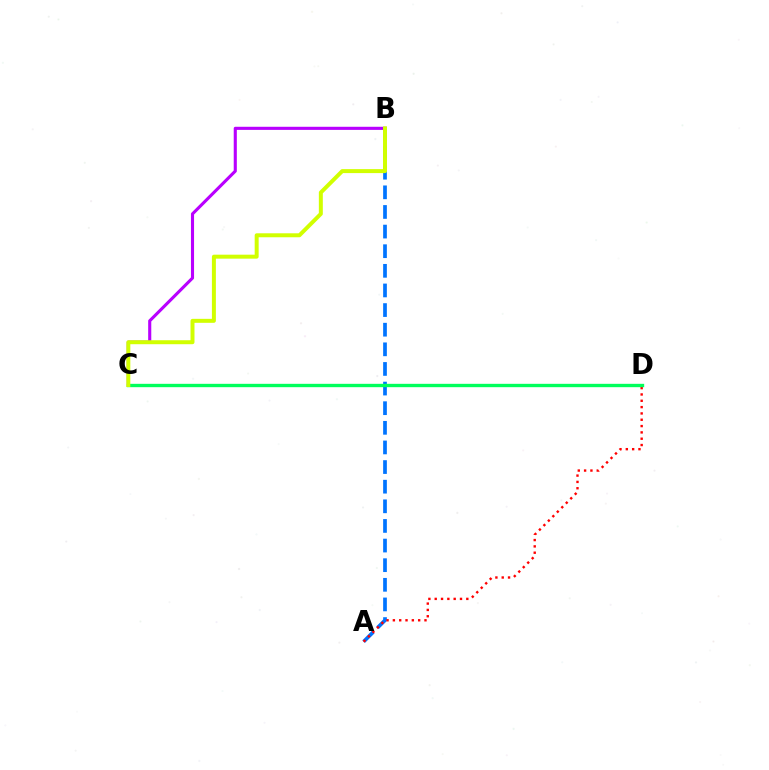{('A', 'B'): [{'color': '#0074ff', 'line_style': 'dashed', 'thickness': 2.67}], ('A', 'D'): [{'color': '#ff0000', 'line_style': 'dotted', 'thickness': 1.72}], ('B', 'C'): [{'color': '#b900ff', 'line_style': 'solid', 'thickness': 2.23}, {'color': '#d1ff00', 'line_style': 'solid', 'thickness': 2.86}], ('C', 'D'): [{'color': '#00ff5c', 'line_style': 'solid', 'thickness': 2.42}]}